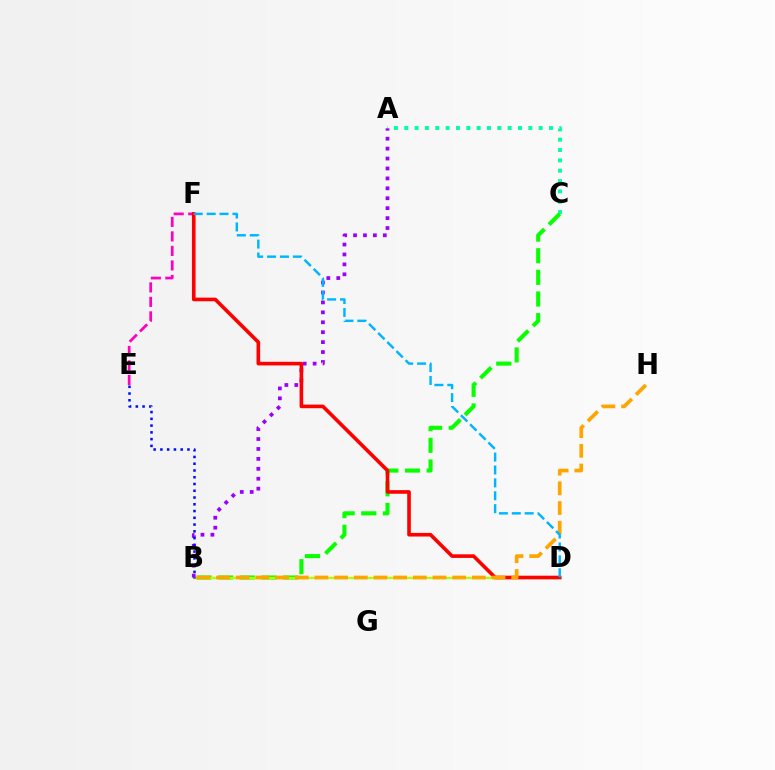{('A', 'C'): [{'color': '#00ff9d', 'line_style': 'dotted', 'thickness': 2.81}], ('B', 'C'): [{'color': '#08ff00', 'line_style': 'dashed', 'thickness': 2.94}], ('B', 'D'): [{'color': '#b3ff00', 'line_style': 'solid', 'thickness': 1.64}], ('E', 'F'): [{'color': '#ff00bd', 'line_style': 'dashed', 'thickness': 1.97}], ('A', 'B'): [{'color': '#9b00ff', 'line_style': 'dotted', 'thickness': 2.7}], ('D', 'F'): [{'color': '#ff0000', 'line_style': 'solid', 'thickness': 2.61}, {'color': '#00b5ff', 'line_style': 'dashed', 'thickness': 1.75}], ('B', 'E'): [{'color': '#0010ff', 'line_style': 'dotted', 'thickness': 1.84}], ('B', 'H'): [{'color': '#ffa500', 'line_style': 'dashed', 'thickness': 2.67}]}